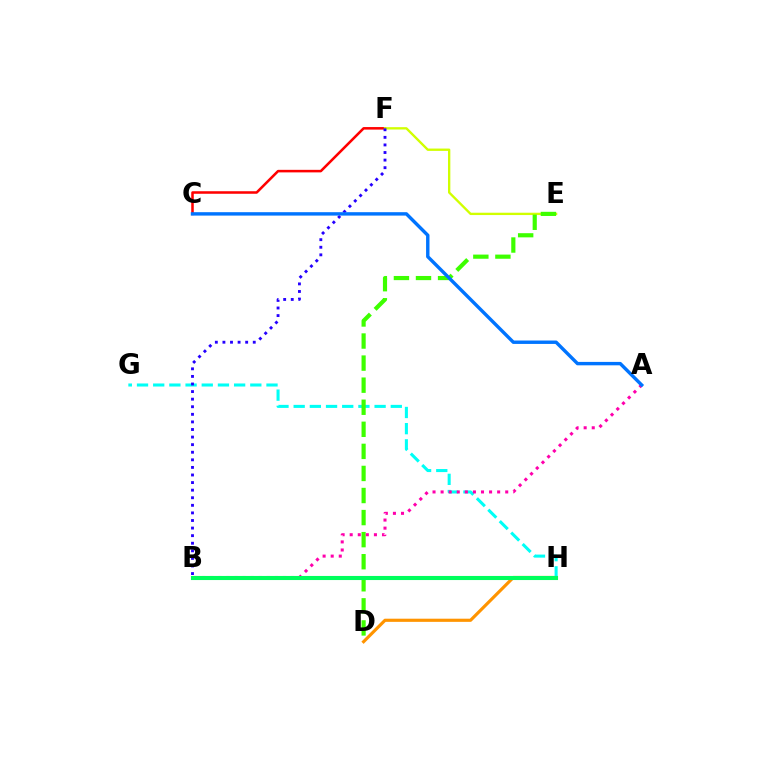{('C', 'F'): [{'color': '#ff0000', 'line_style': 'solid', 'thickness': 1.83}], ('D', 'H'): [{'color': '#ff9400', 'line_style': 'solid', 'thickness': 2.27}], ('G', 'H'): [{'color': '#00fff6', 'line_style': 'dashed', 'thickness': 2.2}], ('E', 'F'): [{'color': '#d1ff00', 'line_style': 'solid', 'thickness': 1.69}], ('B', 'F'): [{'color': '#2500ff', 'line_style': 'dotted', 'thickness': 2.06}], ('D', 'E'): [{'color': '#3dff00', 'line_style': 'dashed', 'thickness': 3.0}], ('A', 'B'): [{'color': '#ff00ac', 'line_style': 'dotted', 'thickness': 2.19}], ('B', 'H'): [{'color': '#b900ff', 'line_style': 'dashed', 'thickness': 2.14}, {'color': '#00ff5c', 'line_style': 'solid', 'thickness': 2.95}], ('A', 'C'): [{'color': '#0074ff', 'line_style': 'solid', 'thickness': 2.46}]}